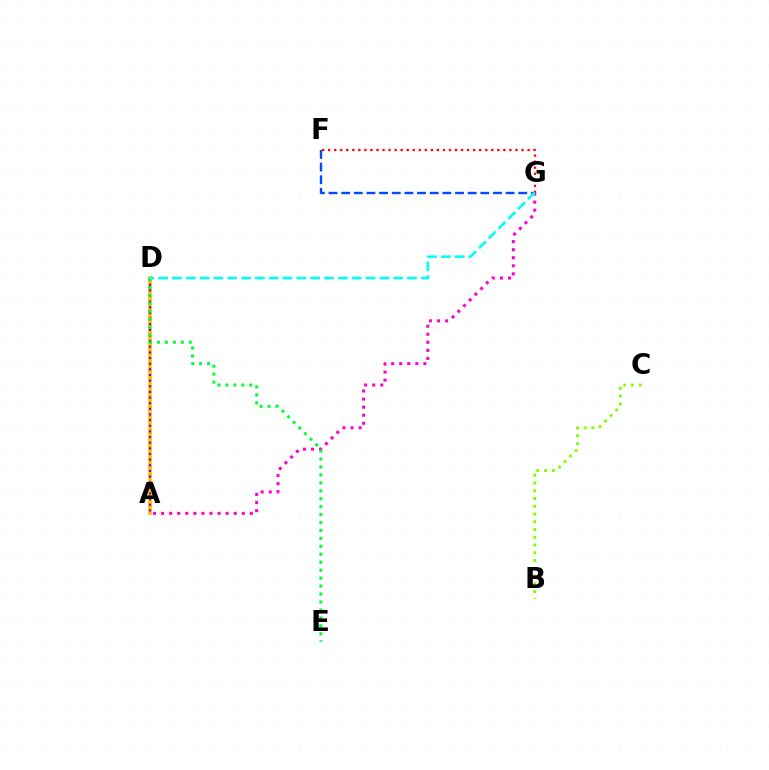{('A', 'D'): [{'color': '#ffbd00', 'line_style': 'solid', 'thickness': 2.68}, {'color': '#7200ff', 'line_style': 'dotted', 'thickness': 1.53}], ('F', 'G'): [{'color': '#ff0000', 'line_style': 'dotted', 'thickness': 1.64}, {'color': '#004bff', 'line_style': 'dashed', 'thickness': 1.72}], ('A', 'G'): [{'color': '#ff00cf', 'line_style': 'dotted', 'thickness': 2.19}], ('D', 'E'): [{'color': '#00ff39', 'line_style': 'dotted', 'thickness': 2.16}], ('D', 'G'): [{'color': '#00fff6', 'line_style': 'dashed', 'thickness': 1.88}], ('B', 'C'): [{'color': '#84ff00', 'line_style': 'dotted', 'thickness': 2.11}]}